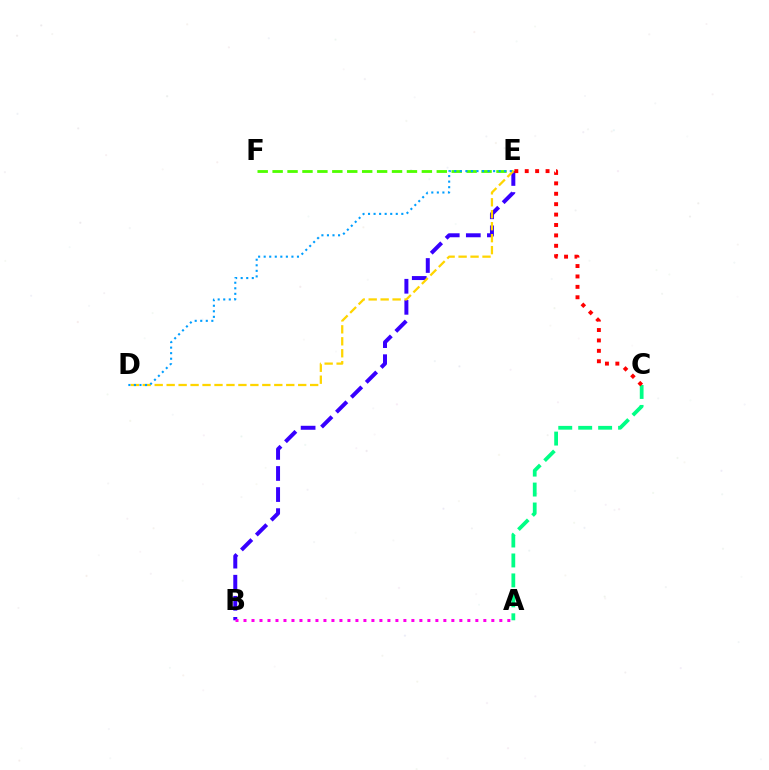{('B', 'E'): [{'color': '#3700ff', 'line_style': 'dashed', 'thickness': 2.86}], ('A', 'B'): [{'color': '#ff00ed', 'line_style': 'dotted', 'thickness': 2.17}], ('A', 'C'): [{'color': '#00ff86', 'line_style': 'dashed', 'thickness': 2.71}], ('C', 'E'): [{'color': '#ff0000', 'line_style': 'dotted', 'thickness': 2.83}], ('E', 'F'): [{'color': '#4fff00', 'line_style': 'dashed', 'thickness': 2.03}], ('D', 'E'): [{'color': '#ffd500', 'line_style': 'dashed', 'thickness': 1.62}, {'color': '#009eff', 'line_style': 'dotted', 'thickness': 1.51}]}